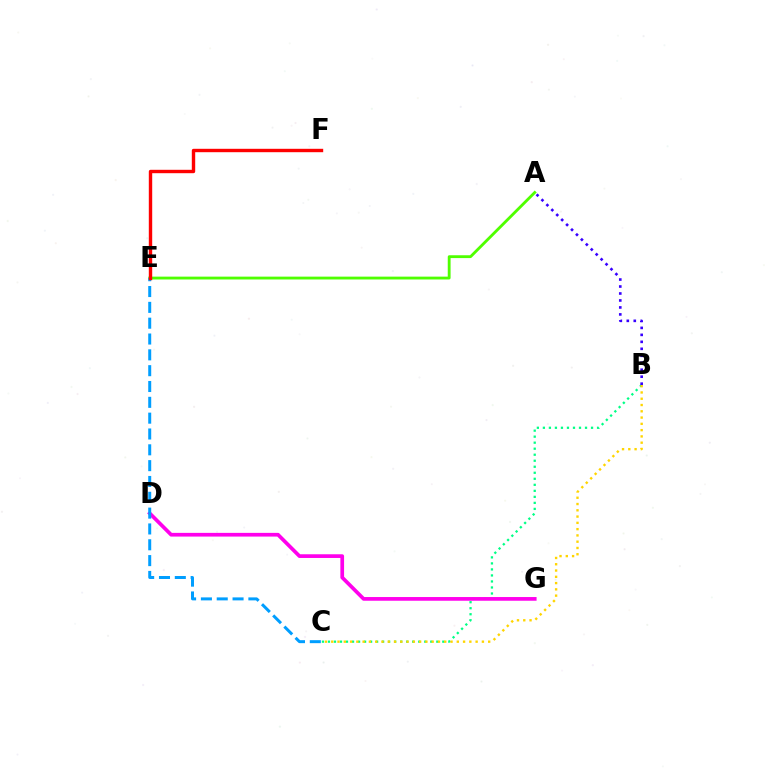{('B', 'C'): [{'color': '#00ff86', 'line_style': 'dotted', 'thickness': 1.64}, {'color': '#ffd500', 'line_style': 'dotted', 'thickness': 1.71}], ('D', 'G'): [{'color': '#ff00ed', 'line_style': 'solid', 'thickness': 2.66}], ('A', 'E'): [{'color': '#4fff00', 'line_style': 'solid', 'thickness': 2.04}], ('C', 'E'): [{'color': '#009eff', 'line_style': 'dashed', 'thickness': 2.15}], ('A', 'B'): [{'color': '#3700ff', 'line_style': 'dotted', 'thickness': 1.89}], ('E', 'F'): [{'color': '#ff0000', 'line_style': 'solid', 'thickness': 2.45}]}